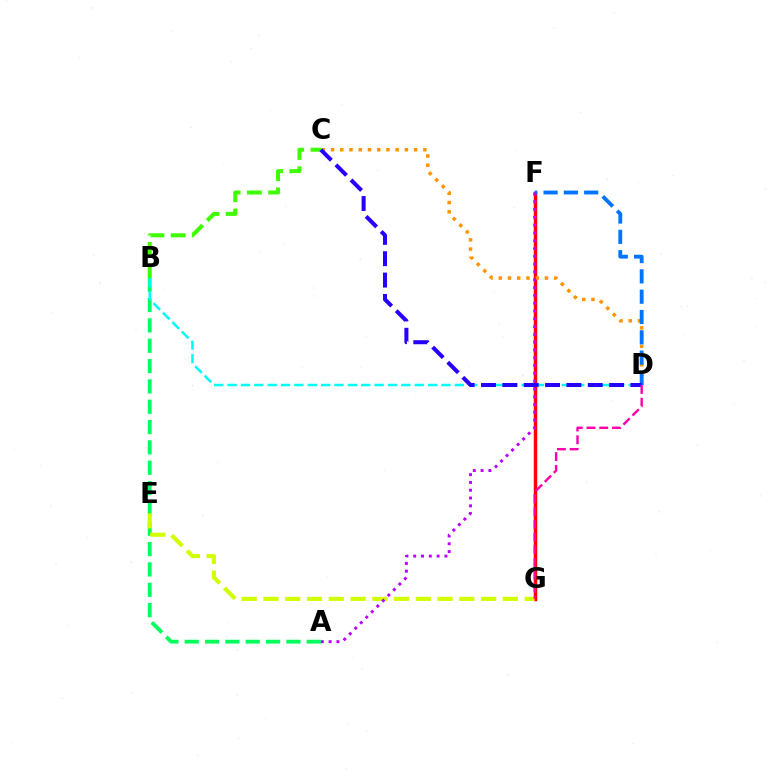{('B', 'C'): [{'color': '#3dff00', 'line_style': 'dashed', 'thickness': 2.89}], ('F', 'G'): [{'color': '#ff0000', 'line_style': 'solid', 'thickness': 2.5}], ('C', 'D'): [{'color': '#ff9400', 'line_style': 'dotted', 'thickness': 2.51}, {'color': '#2500ff', 'line_style': 'dashed', 'thickness': 2.9}], ('A', 'B'): [{'color': '#00ff5c', 'line_style': 'dashed', 'thickness': 2.76}], ('D', 'F'): [{'color': '#0074ff', 'line_style': 'dashed', 'thickness': 2.76}], ('B', 'D'): [{'color': '#00fff6', 'line_style': 'dashed', 'thickness': 1.82}], ('E', 'G'): [{'color': '#d1ff00', 'line_style': 'dashed', 'thickness': 2.96}], ('A', 'F'): [{'color': '#b900ff', 'line_style': 'dotted', 'thickness': 2.12}], ('D', 'G'): [{'color': '#ff00ac', 'line_style': 'dashed', 'thickness': 1.73}]}